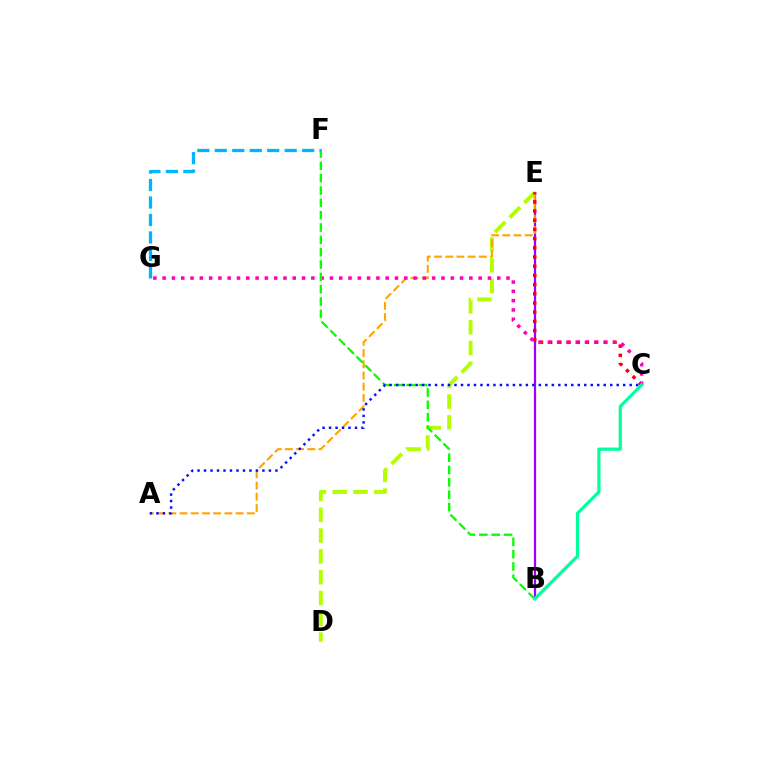{('D', 'E'): [{'color': '#b3ff00', 'line_style': 'dashed', 'thickness': 2.83}], ('B', 'E'): [{'color': '#9b00ff', 'line_style': 'solid', 'thickness': 1.63}], ('A', 'E'): [{'color': '#ffa500', 'line_style': 'dashed', 'thickness': 1.52}], ('C', 'E'): [{'color': '#ff0000', 'line_style': 'dotted', 'thickness': 2.5}], ('C', 'G'): [{'color': '#ff00bd', 'line_style': 'dotted', 'thickness': 2.53}], ('B', 'F'): [{'color': '#08ff00', 'line_style': 'dashed', 'thickness': 1.68}], ('B', 'C'): [{'color': '#00ff9d', 'line_style': 'solid', 'thickness': 2.31}], ('F', 'G'): [{'color': '#00b5ff', 'line_style': 'dashed', 'thickness': 2.37}], ('A', 'C'): [{'color': '#0010ff', 'line_style': 'dotted', 'thickness': 1.76}]}